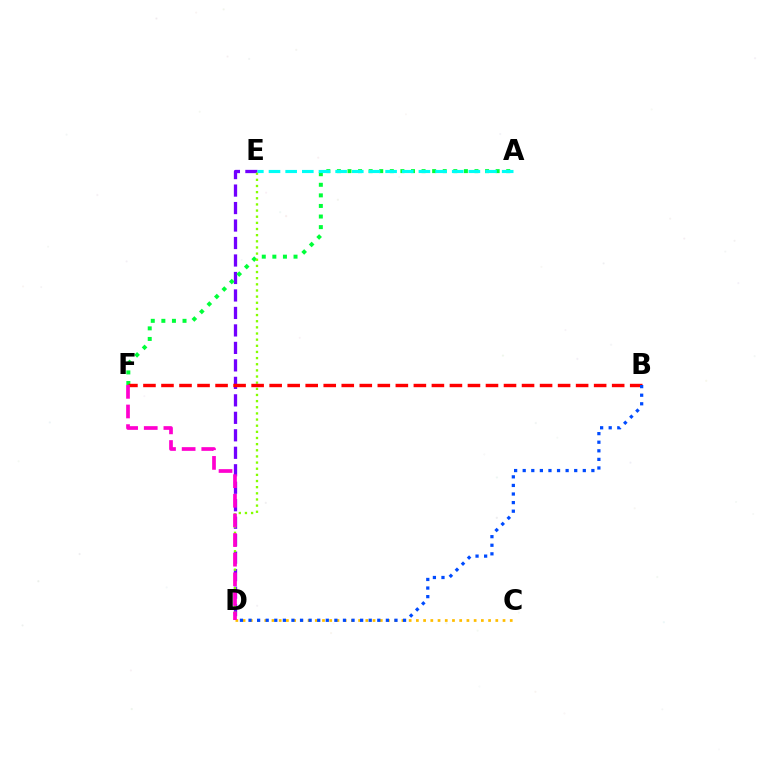{('D', 'E'): [{'color': '#7200ff', 'line_style': 'dashed', 'thickness': 2.37}, {'color': '#84ff00', 'line_style': 'dotted', 'thickness': 1.67}], ('C', 'D'): [{'color': '#ffbd00', 'line_style': 'dotted', 'thickness': 1.96}], ('A', 'F'): [{'color': '#00ff39', 'line_style': 'dotted', 'thickness': 2.88}], ('B', 'F'): [{'color': '#ff0000', 'line_style': 'dashed', 'thickness': 2.45}], ('B', 'D'): [{'color': '#004bff', 'line_style': 'dotted', 'thickness': 2.33}], ('A', 'E'): [{'color': '#00fff6', 'line_style': 'dashed', 'thickness': 2.26}], ('D', 'F'): [{'color': '#ff00cf', 'line_style': 'dashed', 'thickness': 2.67}]}